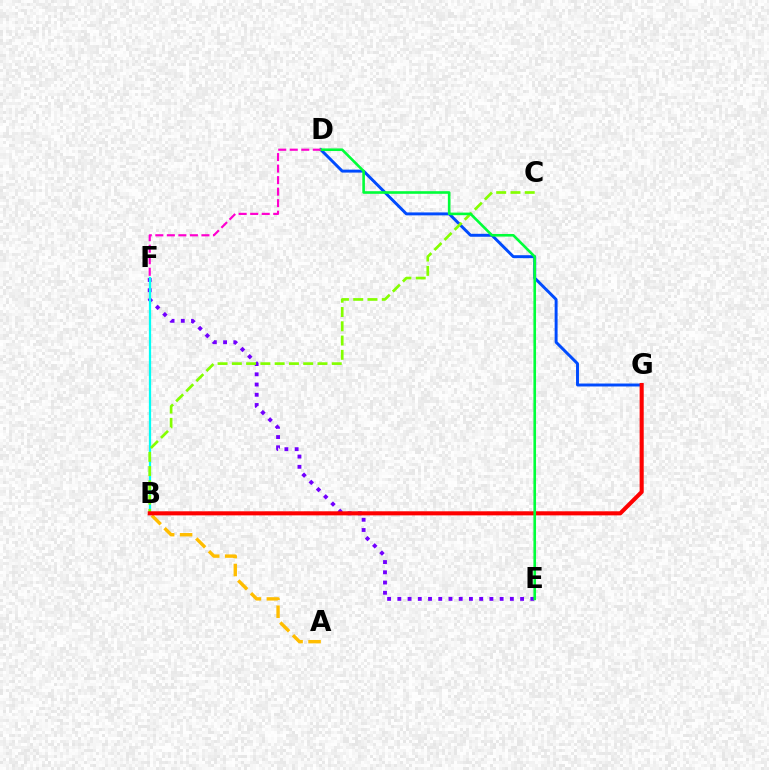{('E', 'F'): [{'color': '#7200ff', 'line_style': 'dotted', 'thickness': 2.78}], ('A', 'B'): [{'color': '#ffbd00', 'line_style': 'dashed', 'thickness': 2.44}], ('D', 'G'): [{'color': '#004bff', 'line_style': 'solid', 'thickness': 2.12}], ('B', 'F'): [{'color': '#00fff6', 'line_style': 'solid', 'thickness': 1.62}], ('B', 'C'): [{'color': '#84ff00', 'line_style': 'dashed', 'thickness': 1.94}], ('B', 'G'): [{'color': '#ff0000', 'line_style': 'solid', 'thickness': 2.94}], ('D', 'E'): [{'color': '#00ff39', 'line_style': 'solid', 'thickness': 1.88}], ('D', 'F'): [{'color': '#ff00cf', 'line_style': 'dashed', 'thickness': 1.57}]}